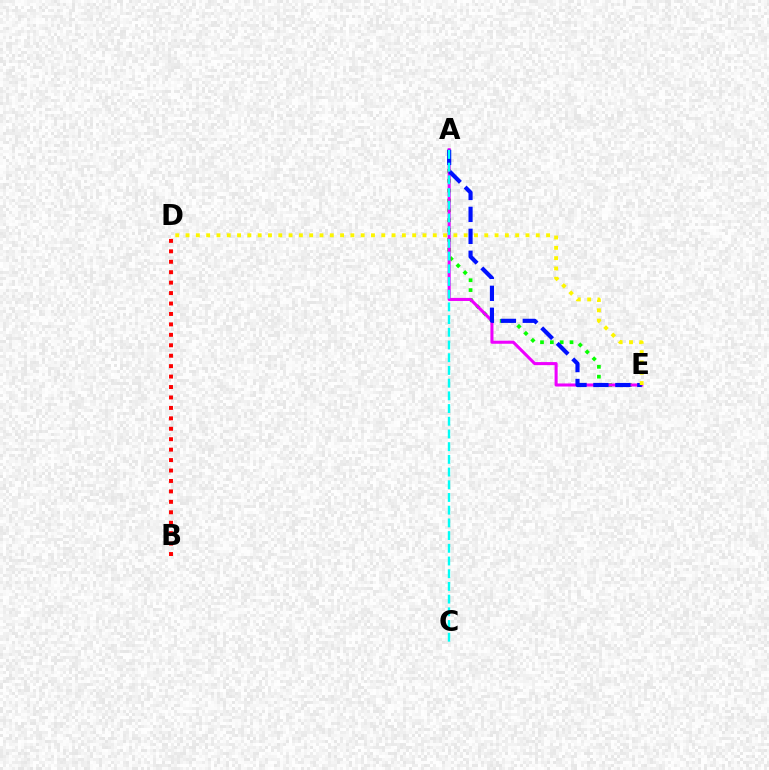{('A', 'E'): [{'color': '#08ff00', 'line_style': 'dotted', 'thickness': 2.68}, {'color': '#ee00ff', 'line_style': 'solid', 'thickness': 2.2}, {'color': '#0010ff', 'line_style': 'dashed', 'thickness': 2.98}], ('A', 'C'): [{'color': '#00fff6', 'line_style': 'dashed', 'thickness': 1.73}], ('D', 'E'): [{'color': '#fcf500', 'line_style': 'dotted', 'thickness': 2.8}], ('B', 'D'): [{'color': '#ff0000', 'line_style': 'dotted', 'thickness': 2.84}]}